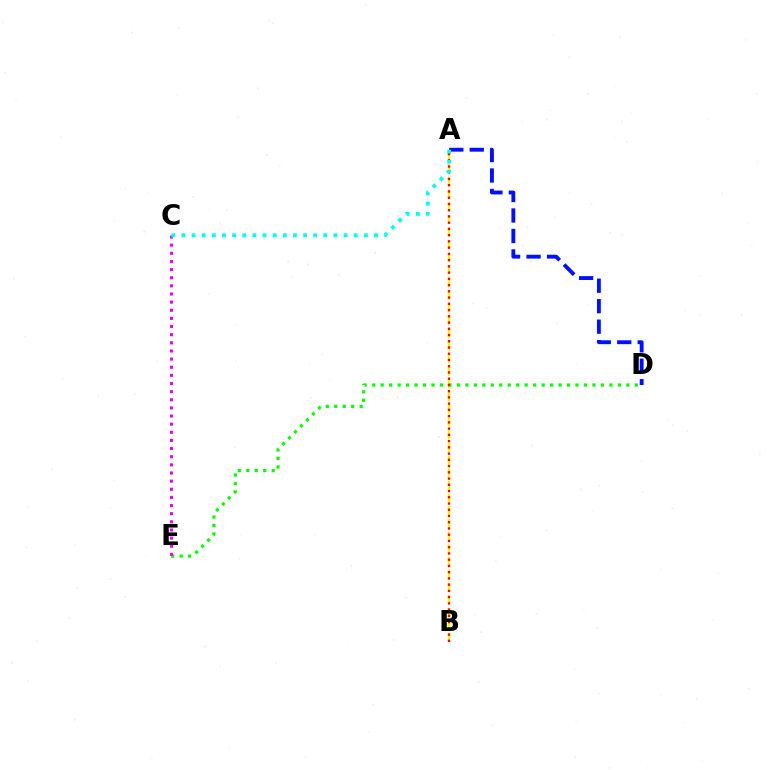{('A', 'D'): [{'color': '#0010ff', 'line_style': 'dashed', 'thickness': 2.78}], ('A', 'B'): [{'color': '#fcf500', 'line_style': 'dashed', 'thickness': 1.72}, {'color': '#ff0000', 'line_style': 'dotted', 'thickness': 1.7}], ('D', 'E'): [{'color': '#08ff00', 'line_style': 'dotted', 'thickness': 2.3}], ('C', 'E'): [{'color': '#ee00ff', 'line_style': 'dotted', 'thickness': 2.21}], ('A', 'C'): [{'color': '#00fff6', 'line_style': 'dotted', 'thickness': 2.75}]}